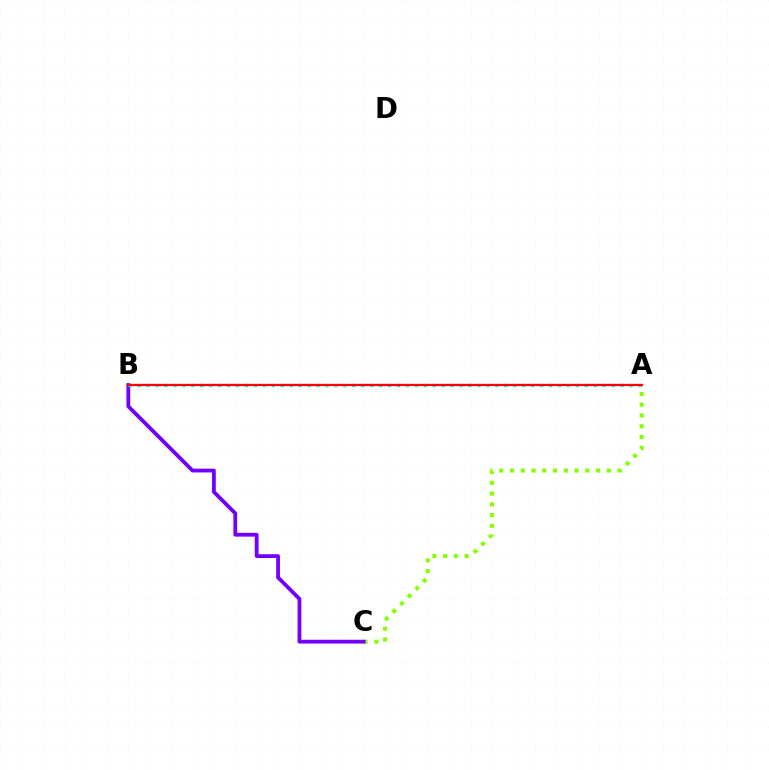{('A', 'C'): [{'color': '#84ff00', 'line_style': 'dotted', 'thickness': 2.92}], ('B', 'C'): [{'color': '#7200ff', 'line_style': 'solid', 'thickness': 2.74}], ('A', 'B'): [{'color': '#00fff6', 'line_style': 'dotted', 'thickness': 2.43}, {'color': '#ff0000', 'line_style': 'solid', 'thickness': 1.65}]}